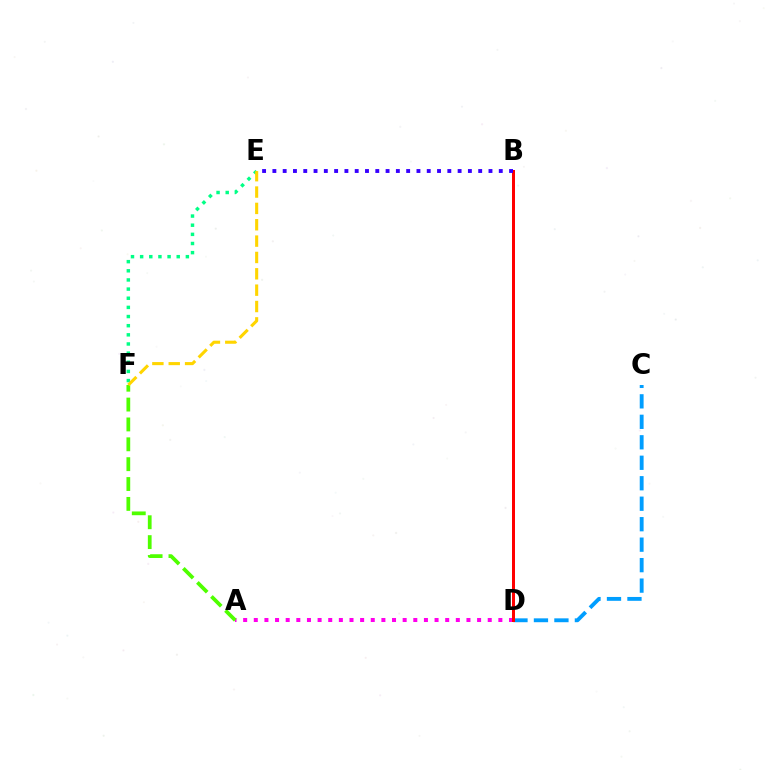{('A', 'D'): [{'color': '#ff00ed', 'line_style': 'dotted', 'thickness': 2.89}], ('E', 'F'): [{'color': '#00ff86', 'line_style': 'dotted', 'thickness': 2.49}, {'color': '#ffd500', 'line_style': 'dashed', 'thickness': 2.22}], ('A', 'F'): [{'color': '#4fff00', 'line_style': 'dashed', 'thickness': 2.7}], ('C', 'D'): [{'color': '#009eff', 'line_style': 'dashed', 'thickness': 2.78}], ('B', 'D'): [{'color': '#ff0000', 'line_style': 'solid', 'thickness': 2.16}], ('B', 'E'): [{'color': '#3700ff', 'line_style': 'dotted', 'thickness': 2.8}]}